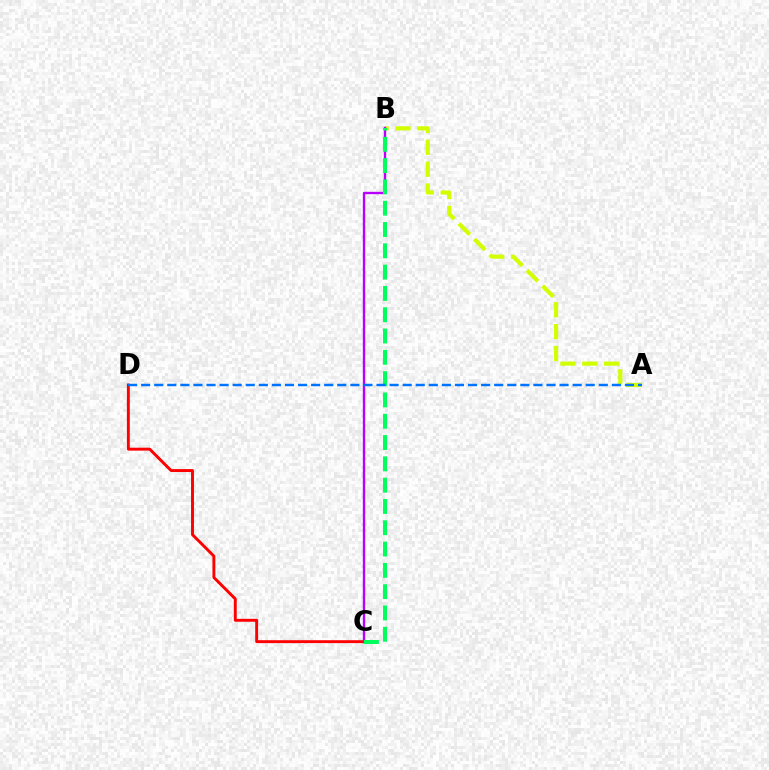{('C', 'D'): [{'color': '#ff0000', 'line_style': 'solid', 'thickness': 2.1}], ('A', 'B'): [{'color': '#d1ff00', 'line_style': 'dashed', 'thickness': 2.97}], ('B', 'C'): [{'color': '#b900ff', 'line_style': 'solid', 'thickness': 1.7}, {'color': '#00ff5c', 'line_style': 'dashed', 'thickness': 2.89}], ('A', 'D'): [{'color': '#0074ff', 'line_style': 'dashed', 'thickness': 1.78}]}